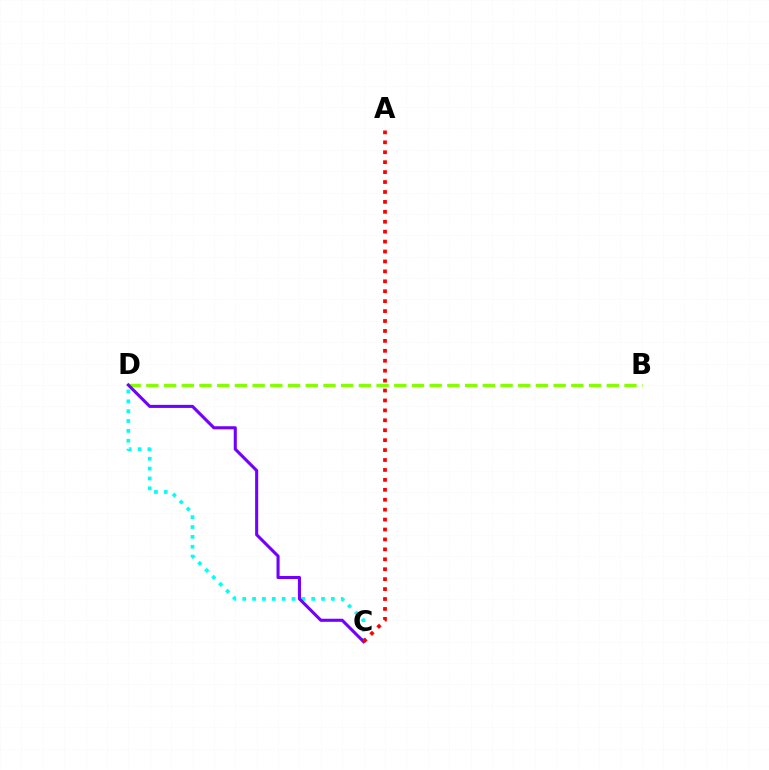{('B', 'D'): [{'color': '#84ff00', 'line_style': 'dashed', 'thickness': 2.41}], ('C', 'D'): [{'color': '#00fff6', 'line_style': 'dotted', 'thickness': 2.68}, {'color': '#7200ff', 'line_style': 'solid', 'thickness': 2.21}], ('A', 'C'): [{'color': '#ff0000', 'line_style': 'dotted', 'thickness': 2.7}]}